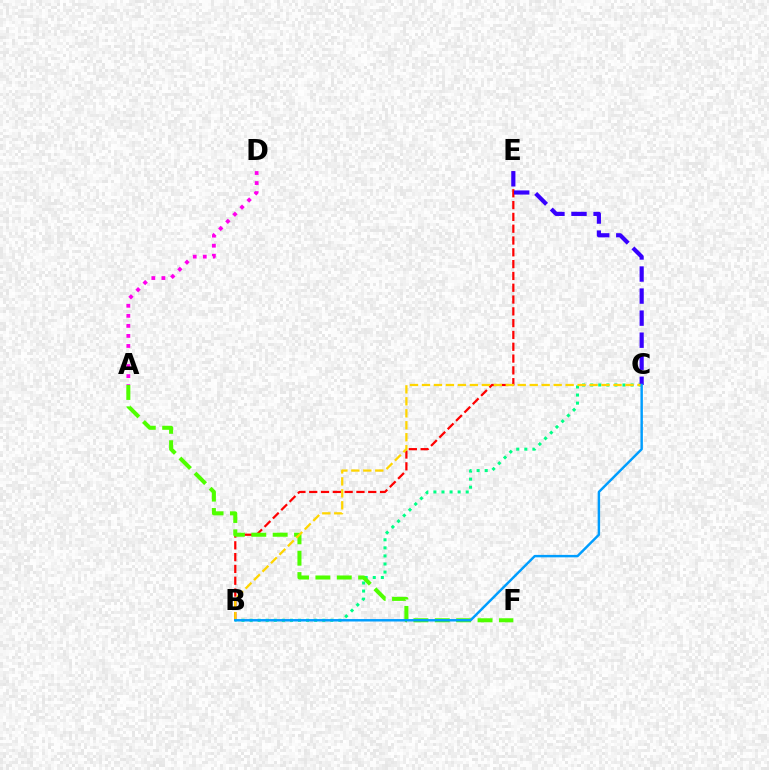{('A', 'D'): [{'color': '#ff00ed', 'line_style': 'dotted', 'thickness': 2.73}], ('B', 'E'): [{'color': '#ff0000', 'line_style': 'dashed', 'thickness': 1.6}], ('B', 'C'): [{'color': '#00ff86', 'line_style': 'dotted', 'thickness': 2.19}, {'color': '#ffd500', 'line_style': 'dashed', 'thickness': 1.63}, {'color': '#009eff', 'line_style': 'solid', 'thickness': 1.76}], ('C', 'E'): [{'color': '#3700ff', 'line_style': 'dashed', 'thickness': 3.0}], ('A', 'F'): [{'color': '#4fff00', 'line_style': 'dashed', 'thickness': 2.9}]}